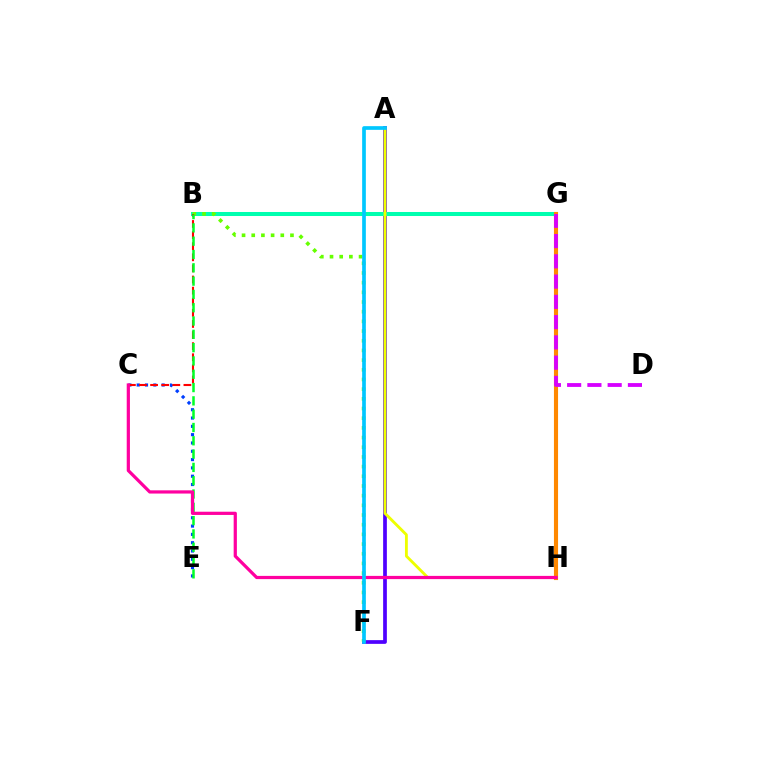{('A', 'F'): [{'color': '#4f00ff', 'line_style': 'solid', 'thickness': 2.68}, {'color': '#00c7ff', 'line_style': 'solid', 'thickness': 2.66}], ('C', 'E'): [{'color': '#003fff', 'line_style': 'dotted', 'thickness': 2.26}], ('B', 'G'): [{'color': '#00ffaf', 'line_style': 'solid', 'thickness': 2.9}], ('A', 'H'): [{'color': '#eeff00', 'line_style': 'solid', 'thickness': 2.05}], ('B', 'F'): [{'color': '#66ff00', 'line_style': 'dotted', 'thickness': 2.63}], ('B', 'C'): [{'color': '#ff0000', 'line_style': 'dashed', 'thickness': 1.51}], ('G', 'H'): [{'color': '#ff8800', 'line_style': 'solid', 'thickness': 2.97}], ('D', 'G'): [{'color': '#d600ff', 'line_style': 'dashed', 'thickness': 2.75}], ('B', 'E'): [{'color': '#00ff27', 'line_style': 'dashed', 'thickness': 1.81}], ('C', 'H'): [{'color': '#ff00a0', 'line_style': 'solid', 'thickness': 2.32}]}